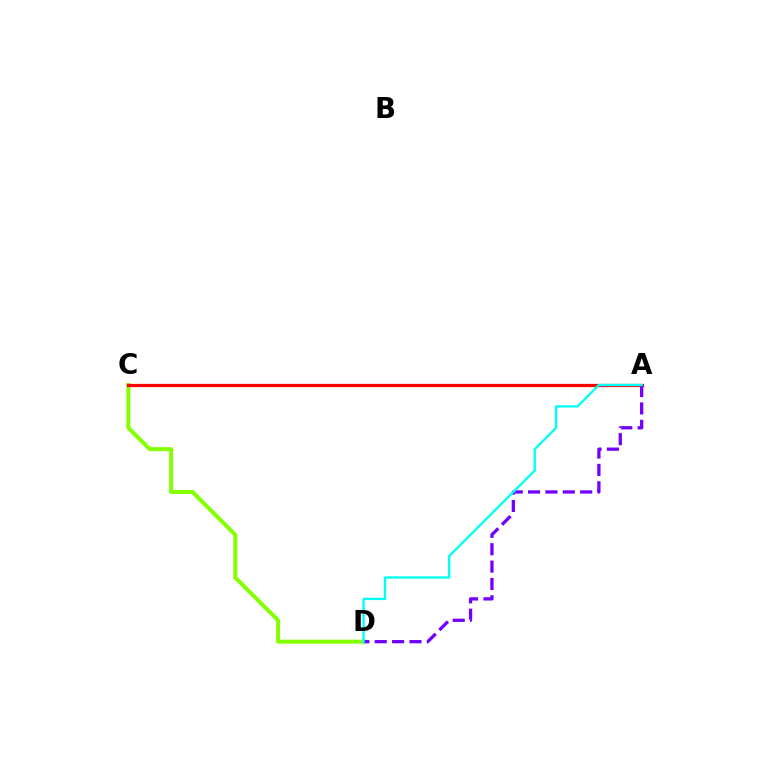{('C', 'D'): [{'color': '#84ff00', 'line_style': 'solid', 'thickness': 2.87}], ('A', 'C'): [{'color': '#ff0000', 'line_style': 'solid', 'thickness': 2.33}], ('A', 'D'): [{'color': '#7200ff', 'line_style': 'dashed', 'thickness': 2.36}, {'color': '#00fff6', 'line_style': 'solid', 'thickness': 1.68}]}